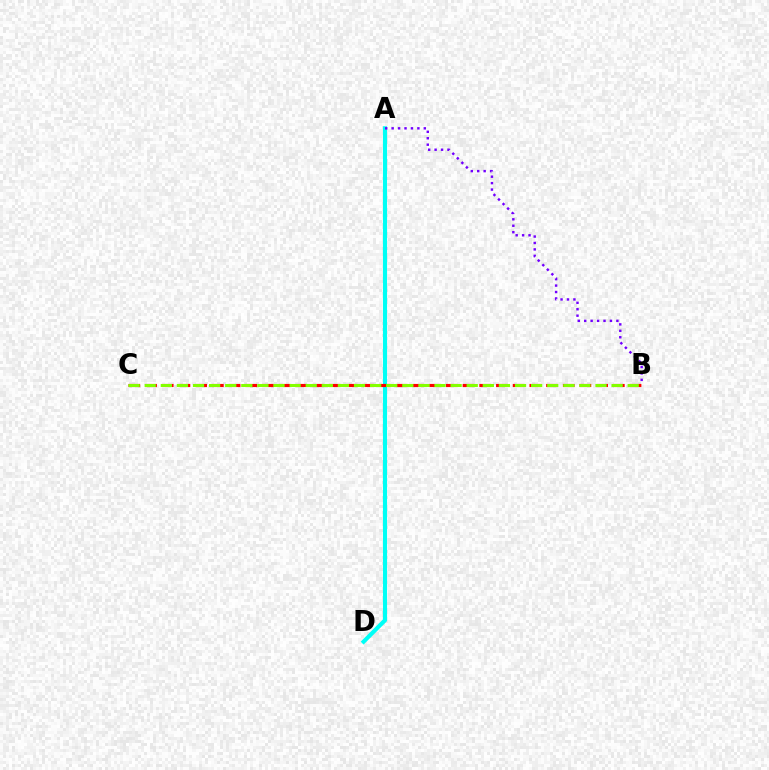{('A', 'D'): [{'color': '#00fff6', 'line_style': 'solid', 'thickness': 2.97}], ('A', 'B'): [{'color': '#7200ff', 'line_style': 'dotted', 'thickness': 1.75}], ('B', 'C'): [{'color': '#ff0000', 'line_style': 'dashed', 'thickness': 2.27}, {'color': '#84ff00', 'line_style': 'dashed', 'thickness': 2.19}]}